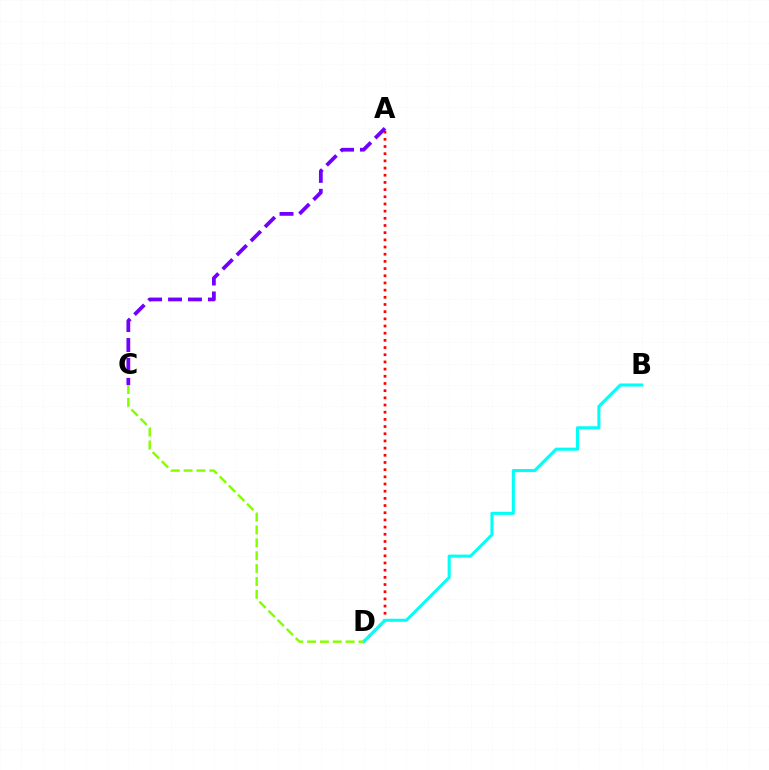{('A', 'D'): [{'color': '#ff0000', 'line_style': 'dotted', 'thickness': 1.95}], ('A', 'C'): [{'color': '#7200ff', 'line_style': 'dashed', 'thickness': 2.71}], ('B', 'D'): [{'color': '#00fff6', 'line_style': 'solid', 'thickness': 2.2}], ('C', 'D'): [{'color': '#84ff00', 'line_style': 'dashed', 'thickness': 1.75}]}